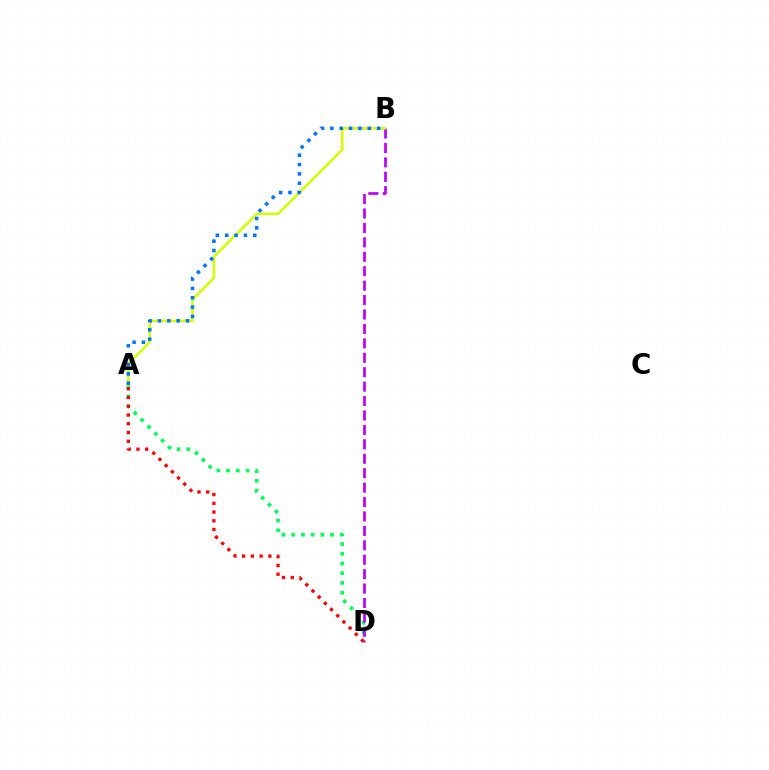{('A', 'D'): [{'color': '#00ff5c', 'line_style': 'dotted', 'thickness': 2.64}, {'color': '#ff0000', 'line_style': 'dotted', 'thickness': 2.38}], ('B', 'D'): [{'color': '#b900ff', 'line_style': 'dashed', 'thickness': 1.96}], ('A', 'B'): [{'color': '#d1ff00', 'line_style': 'solid', 'thickness': 1.85}, {'color': '#0074ff', 'line_style': 'dotted', 'thickness': 2.54}]}